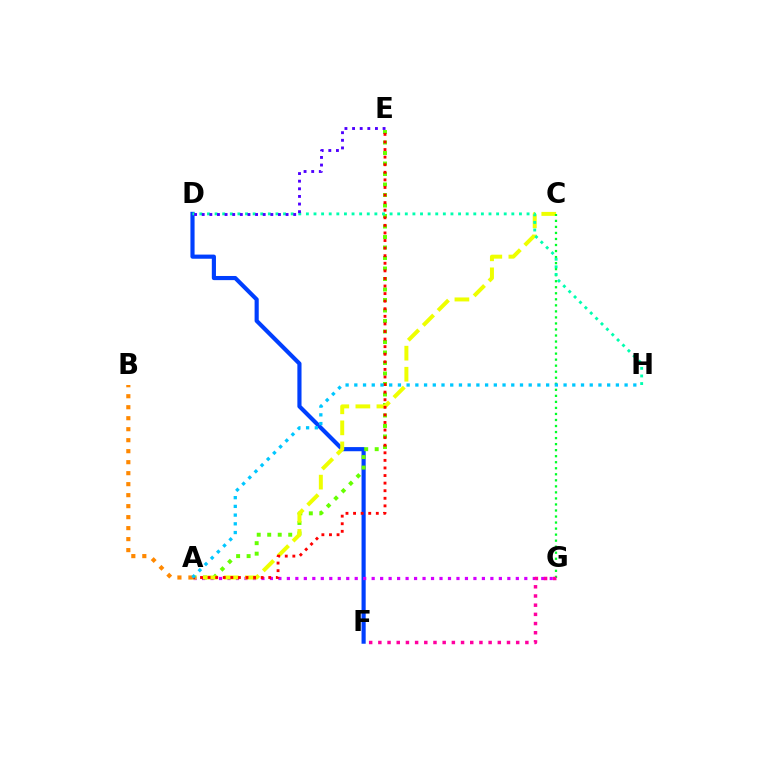{('D', 'F'): [{'color': '#003fff', 'line_style': 'solid', 'thickness': 2.98}], ('A', 'E'): [{'color': '#66ff00', 'line_style': 'dotted', 'thickness': 2.85}, {'color': '#ff0000', 'line_style': 'dotted', 'thickness': 2.06}], ('A', 'G'): [{'color': '#d600ff', 'line_style': 'dotted', 'thickness': 2.3}], ('A', 'C'): [{'color': '#eeff00', 'line_style': 'dashed', 'thickness': 2.86}], ('C', 'G'): [{'color': '#00ff27', 'line_style': 'dotted', 'thickness': 1.64}], ('D', 'H'): [{'color': '#00ffaf', 'line_style': 'dotted', 'thickness': 2.07}], ('F', 'G'): [{'color': '#ff00a0', 'line_style': 'dotted', 'thickness': 2.5}], ('A', 'B'): [{'color': '#ff8800', 'line_style': 'dotted', 'thickness': 2.99}], ('D', 'E'): [{'color': '#4f00ff', 'line_style': 'dotted', 'thickness': 2.07}], ('A', 'H'): [{'color': '#00c7ff', 'line_style': 'dotted', 'thickness': 2.37}]}